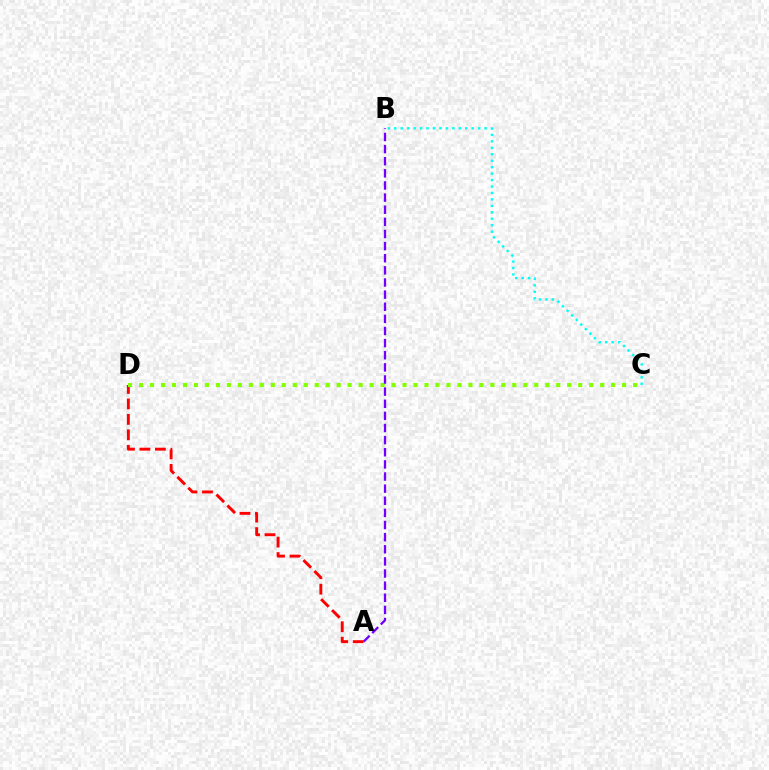{('A', 'D'): [{'color': '#ff0000', 'line_style': 'dashed', 'thickness': 2.1}], ('B', 'C'): [{'color': '#00fff6', 'line_style': 'dotted', 'thickness': 1.75}], ('C', 'D'): [{'color': '#84ff00', 'line_style': 'dotted', 'thickness': 2.98}], ('A', 'B'): [{'color': '#7200ff', 'line_style': 'dashed', 'thickness': 1.65}]}